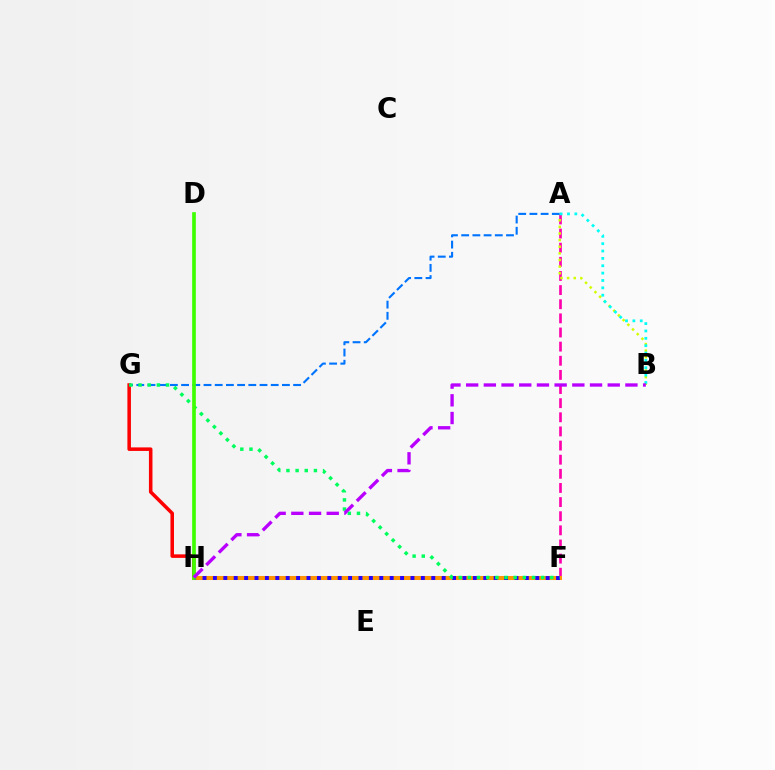{('G', 'H'): [{'color': '#ff0000', 'line_style': 'solid', 'thickness': 2.54}], ('A', 'F'): [{'color': '#ff00ac', 'line_style': 'dashed', 'thickness': 1.92}], ('F', 'H'): [{'color': '#ff9400', 'line_style': 'solid', 'thickness': 2.91}, {'color': '#2500ff', 'line_style': 'dotted', 'thickness': 2.83}], ('A', 'B'): [{'color': '#d1ff00', 'line_style': 'dotted', 'thickness': 1.8}, {'color': '#00fff6', 'line_style': 'dotted', 'thickness': 2.0}], ('A', 'G'): [{'color': '#0074ff', 'line_style': 'dashed', 'thickness': 1.52}], ('F', 'G'): [{'color': '#00ff5c', 'line_style': 'dotted', 'thickness': 2.49}], ('D', 'H'): [{'color': '#3dff00', 'line_style': 'solid', 'thickness': 2.64}], ('B', 'H'): [{'color': '#b900ff', 'line_style': 'dashed', 'thickness': 2.4}]}